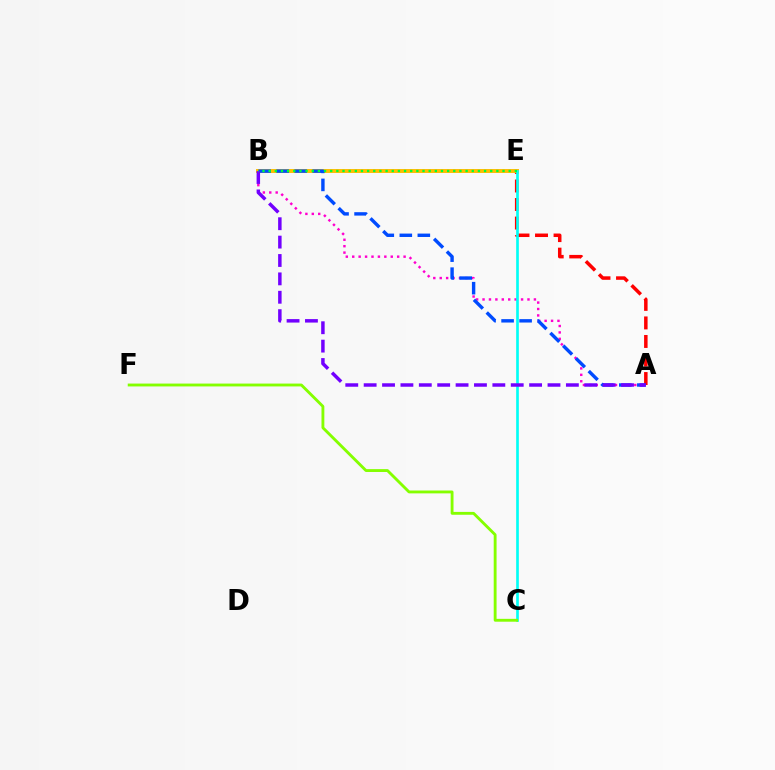{('A', 'E'): [{'color': '#ff0000', 'line_style': 'dashed', 'thickness': 2.52}], ('B', 'E'): [{'color': '#ffbd00', 'line_style': 'solid', 'thickness': 2.83}, {'color': '#00ff39', 'line_style': 'dotted', 'thickness': 1.67}], ('A', 'B'): [{'color': '#ff00cf', 'line_style': 'dotted', 'thickness': 1.74}, {'color': '#004bff', 'line_style': 'dashed', 'thickness': 2.45}, {'color': '#7200ff', 'line_style': 'dashed', 'thickness': 2.5}], ('C', 'E'): [{'color': '#00fff6', 'line_style': 'solid', 'thickness': 1.91}], ('C', 'F'): [{'color': '#84ff00', 'line_style': 'solid', 'thickness': 2.06}]}